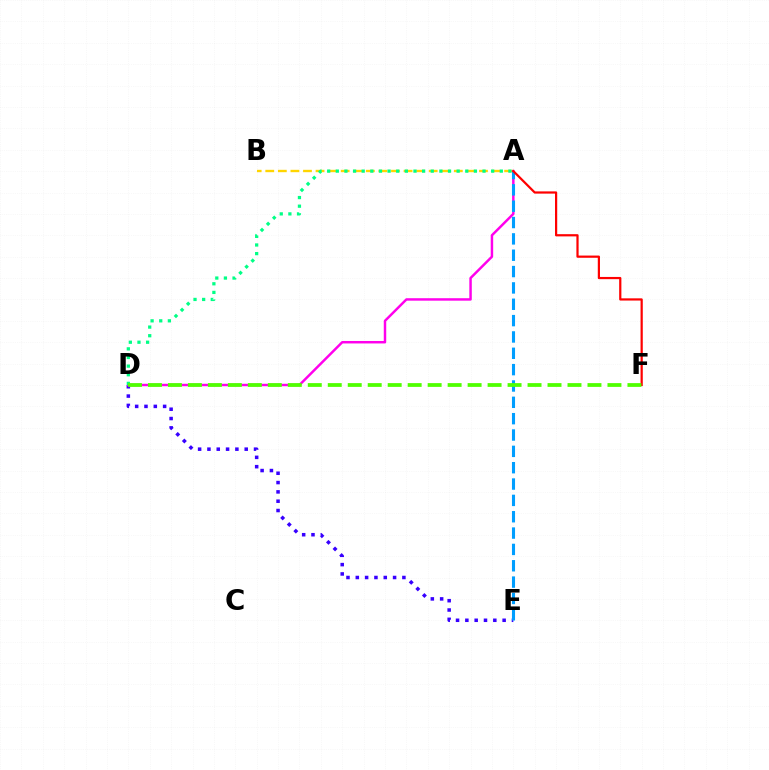{('D', 'E'): [{'color': '#3700ff', 'line_style': 'dotted', 'thickness': 2.53}], ('A', 'B'): [{'color': '#ffd500', 'line_style': 'dashed', 'thickness': 1.71}], ('A', 'D'): [{'color': '#ff00ed', 'line_style': 'solid', 'thickness': 1.77}, {'color': '#00ff86', 'line_style': 'dotted', 'thickness': 2.34}], ('A', 'E'): [{'color': '#009eff', 'line_style': 'dashed', 'thickness': 2.22}], ('A', 'F'): [{'color': '#ff0000', 'line_style': 'solid', 'thickness': 1.6}], ('D', 'F'): [{'color': '#4fff00', 'line_style': 'dashed', 'thickness': 2.71}]}